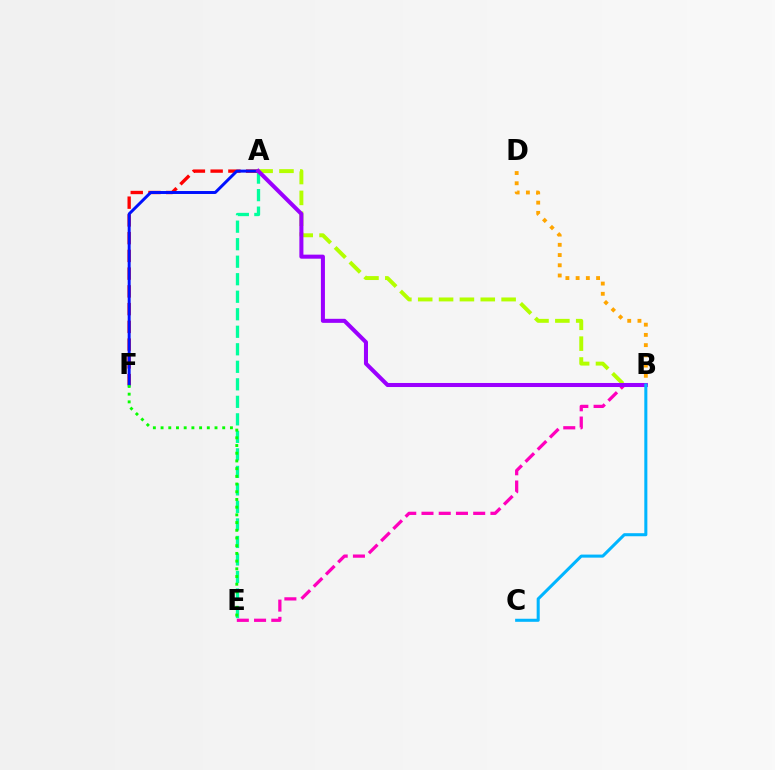{('B', 'D'): [{'color': '#ffa500', 'line_style': 'dotted', 'thickness': 2.78}], ('A', 'F'): [{'color': '#ff0000', 'line_style': 'dashed', 'thickness': 2.41}, {'color': '#0010ff', 'line_style': 'solid', 'thickness': 2.13}], ('A', 'E'): [{'color': '#00ff9d', 'line_style': 'dashed', 'thickness': 2.38}], ('A', 'B'): [{'color': '#b3ff00', 'line_style': 'dashed', 'thickness': 2.83}, {'color': '#9b00ff', 'line_style': 'solid', 'thickness': 2.91}], ('B', 'E'): [{'color': '#ff00bd', 'line_style': 'dashed', 'thickness': 2.34}], ('E', 'F'): [{'color': '#08ff00', 'line_style': 'dotted', 'thickness': 2.09}], ('B', 'C'): [{'color': '#00b5ff', 'line_style': 'solid', 'thickness': 2.2}]}